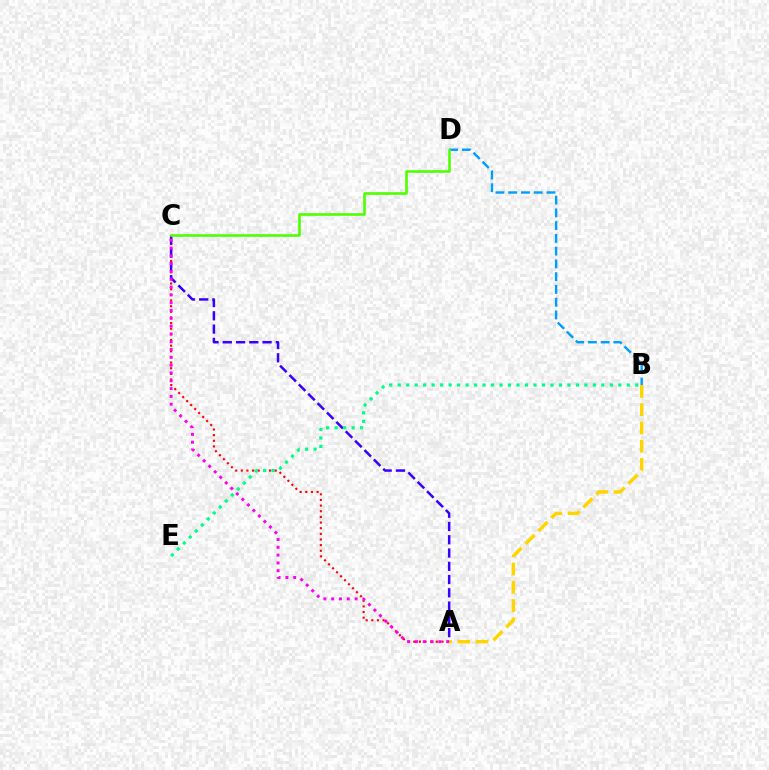{('A', 'C'): [{'color': '#ff0000', 'line_style': 'dotted', 'thickness': 1.53}, {'color': '#3700ff', 'line_style': 'dashed', 'thickness': 1.8}, {'color': '#ff00ed', 'line_style': 'dotted', 'thickness': 2.12}], ('B', 'D'): [{'color': '#009eff', 'line_style': 'dashed', 'thickness': 1.73}], ('A', 'B'): [{'color': '#ffd500', 'line_style': 'dashed', 'thickness': 2.48}], ('B', 'E'): [{'color': '#00ff86', 'line_style': 'dotted', 'thickness': 2.31}], ('C', 'D'): [{'color': '#4fff00', 'line_style': 'solid', 'thickness': 1.88}]}